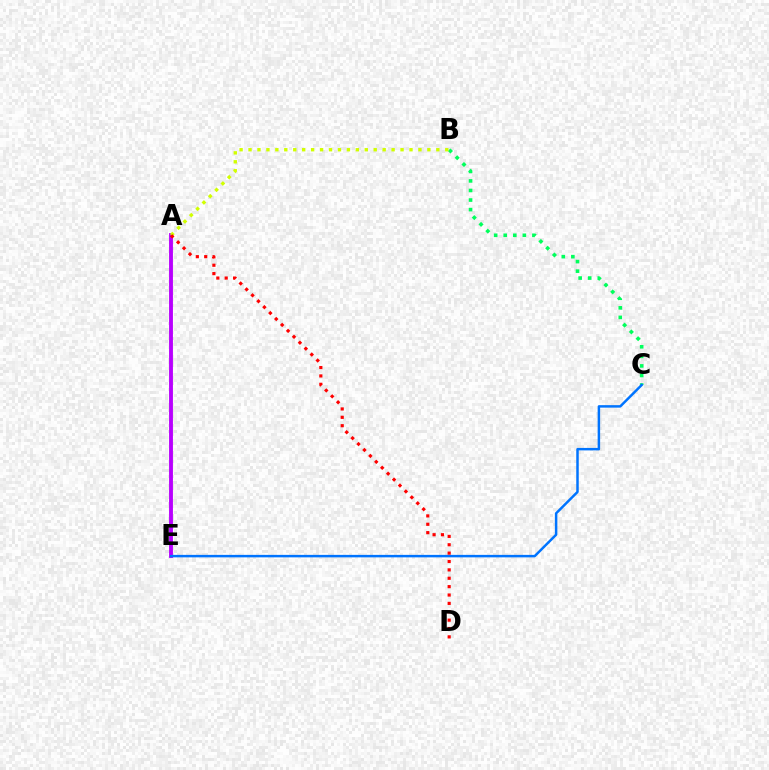{('B', 'C'): [{'color': '#00ff5c', 'line_style': 'dotted', 'thickness': 2.6}], ('A', 'E'): [{'color': '#b900ff', 'line_style': 'solid', 'thickness': 2.79}], ('C', 'E'): [{'color': '#0074ff', 'line_style': 'solid', 'thickness': 1.79}], ('A', 'B'): [{'color': '#d1ff00', 'line_style': 'dotted', 'thickness': 2.43}], ('A', 'D'): [{'color': '#ff0000', 'line_style': 'dotted', 'thickness': 2.28}]}